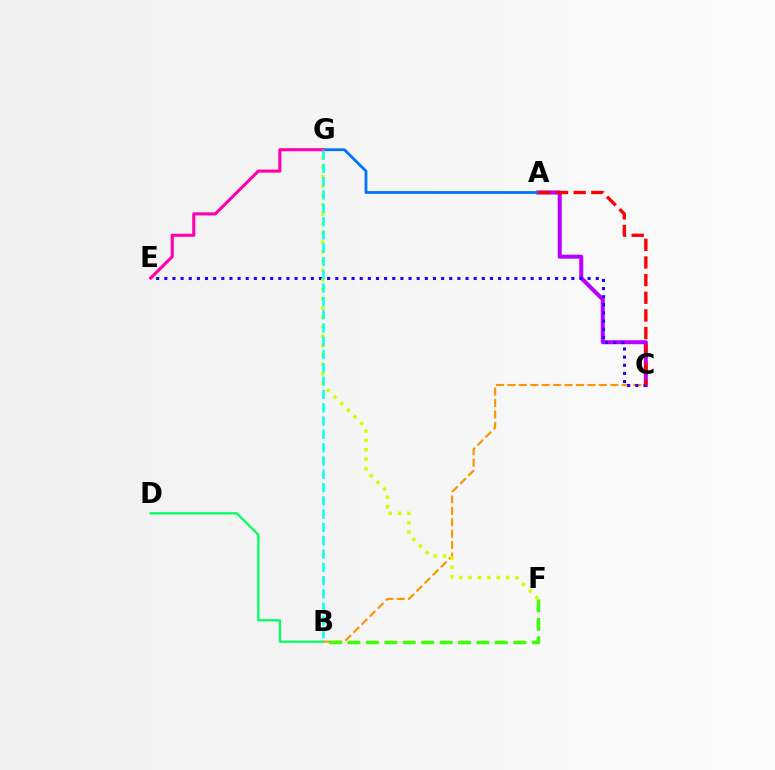{('B', 'C'): [{'color': '#ff9400', 'line_style': 'dashed', 'thickness': 1.55}], ('A', 'C'): [{'color': '#b900ff', 'line_style': 'solid', 'thickness': 2.89}, {'color': '#ff0000', 'line_style': 'dashed', 'thickness': 2.4}], ('C', 'E'): [{'color': '#2500ff', 'line_style': 'dotted', 'thickness': 2.21}], ('A', 'G'): [{'color': '#0074ff', 'line_style': 'solid', 'thickness': 2.02}], ('E', 'G'): [{'color': '#ff00ac', 'line_style': 'solid', 'thickness': 2.22}], ('B', 'F'): [{'color': '#3dff00', 'line_style': 'dashed', 'thickness': 2.5}], ('B', 'D'): [{'color': '#00ff5c', 'line_style': 'solid', 'thickness': 1.63}], ('F', 'G'): [{'color': '#d1ff00', 'line_style': 'dotted', 'thickness': 2.55}], ('B', 'G'): [{'color': '#00fff6', 'line_style': 'dashed', 'thickness': 1.81}]}